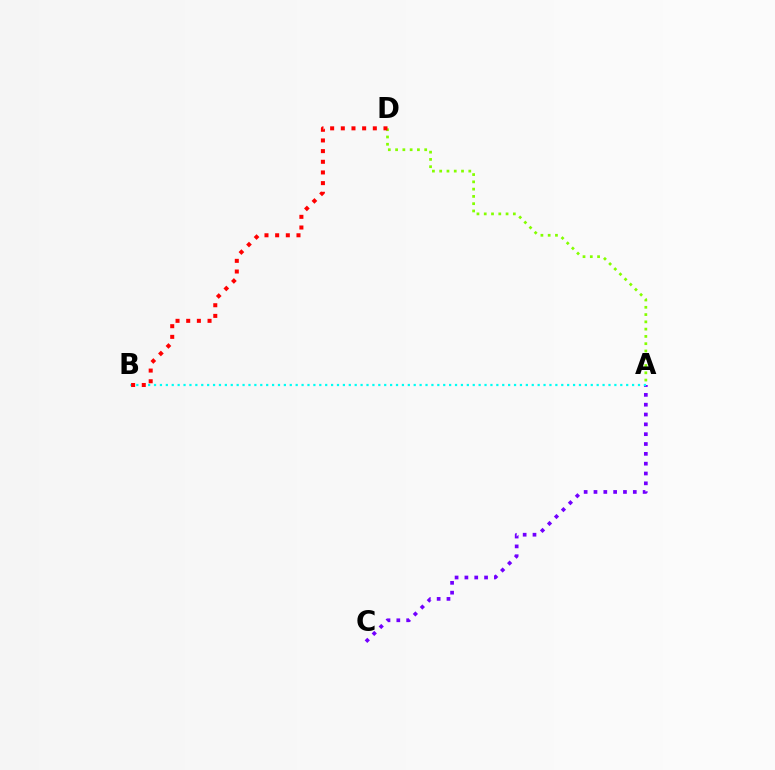{('A', 'D'): [{'color': '#84ff00', 'line_style': 'dotted', 'thickness': 1.98}], ('A', 'C'): [{'color': '#7200ff', 'line_style': 'dotted', 'thickness': 2.67}], ('A', 'B'): [{'color': '#00fff6', 'line_style': 'dotted', 'thickness': 1.6}], ('B', 'D'): [{'color': '#ff0000', 'line_style': 'dotted', 'thickness': 2.9}]}